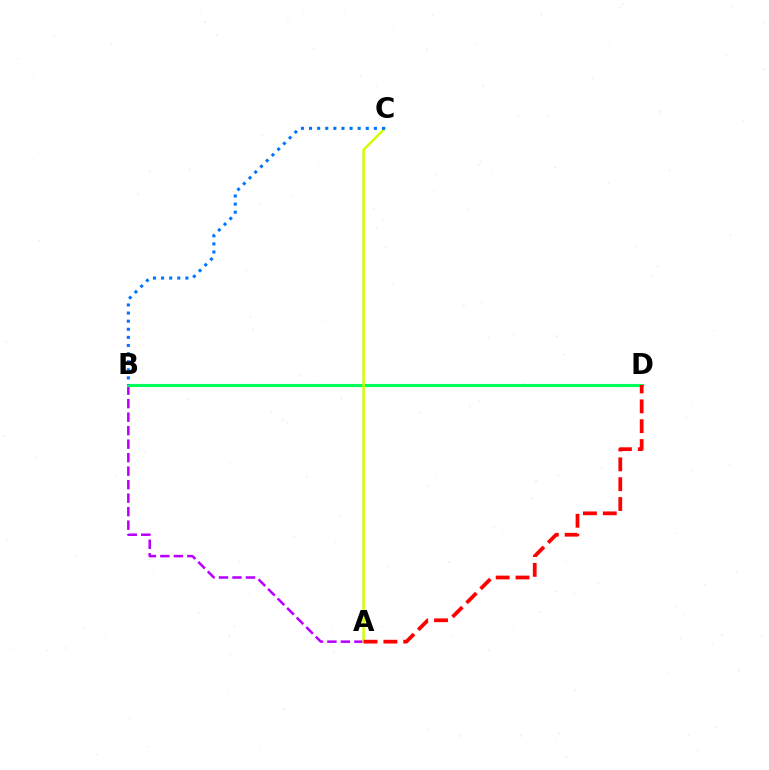{('A', 'B'): [{'color': '#b900ff', 'line_style': 'dashed', 'thickness': 1.83}], ('B', 'D'): [{'color': '#00ff5c', 'line_style': 'solid', 'thickness': 2.24}], ('A', 'C'): [{'color': '#d1ff00', 'line_style': 'solid', 'thickness': 1.79}], ('B', 'C'): [{'color': '#0074ff', 'line_style': 'dotted', 'thickness': 2.2}], ('A', 'D'): [{'color': '#ff0000', 'line_style': 'dashed', 'thickness': 2.7}]}